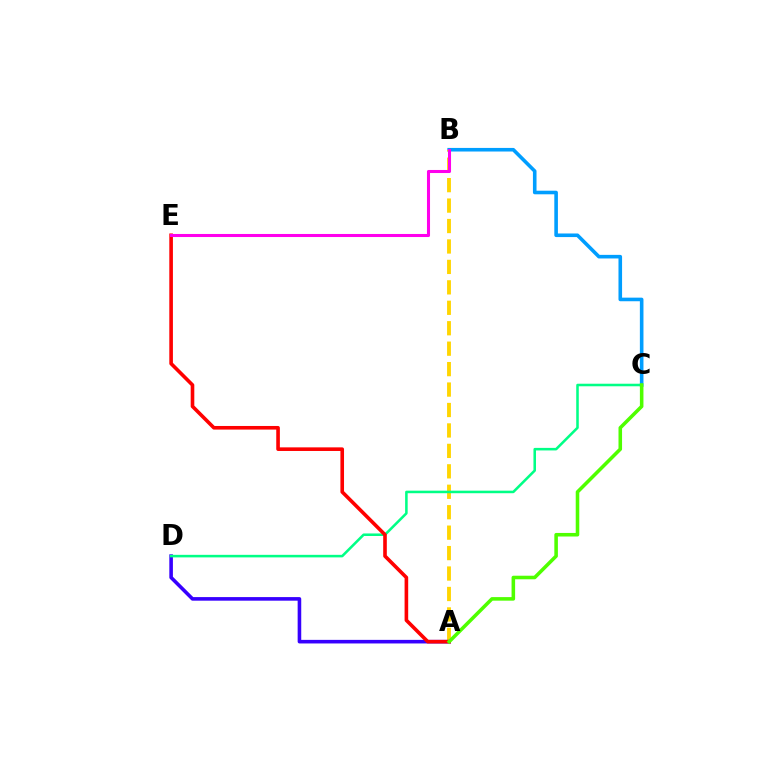{('B', 'C'): [{'color': '#009eff', 'line_style': 'solid', 'thickness': 2.59}], ('A', 'B'): [{'color': '#ffd500', 'line_style': 'dashed', 'thickness': 2.78}], ('A', 'D'): [{'color': '#3700ff', 'line_style': 'solid', 'thickness': 2.59}], ('C', 'D'): [{'color': '#00ff86', 'line_style': 'solid', 'thickness': 1.84}], ('A', 'E'): [{'color': '#ff0000', 'line_style': 'solid', 'thickness': 2.6}], ('A', 'C'): [{'color': '#4fff00', 'line_style': 'solid', 'thickness': 2.56}], ('B', 'E'): [{'color': '#ff00ed', 'line_style': 'solid', 'thickness': 2.2}]}